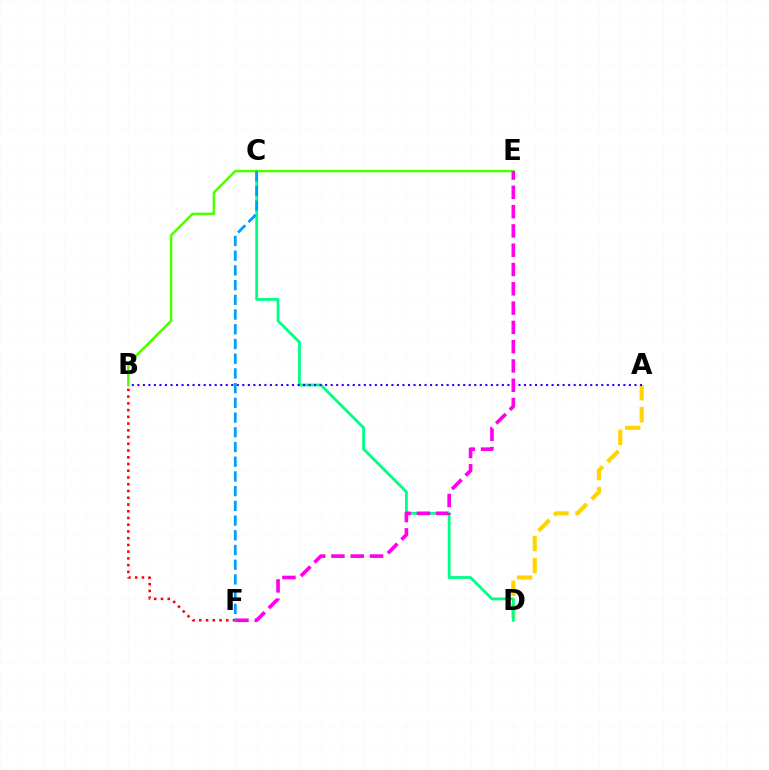{('A', 'D'): [{'color': '#ffd500', 'line_style': 'dashed', 'thickness': 2.99}], ('C', 'D'): [{'color': '#00ff86', 'line_style': 'solid', 'thickness': 2.03}], ('A', 'B'): [{'color': '#3700ff', 'line_style': 'dotted', 'thickness': 1.5}], ('B', 'E'): [{'color': '#4fff00', 'line_style': 'solid', 'thickness': 1.79}], ('B', 'F'): [{'color': '#ff0000', 'line_style': 'dotted', 'thickness': 1.83}], ('E', 'F'): [{'color': '#ff00ed', 'line_style': 'dashed', 'thickness': 2.62}], ('C', 'F'): [{'color': '#009eff', 'line_style': 'dashed', 'thickness': 2.0}]}